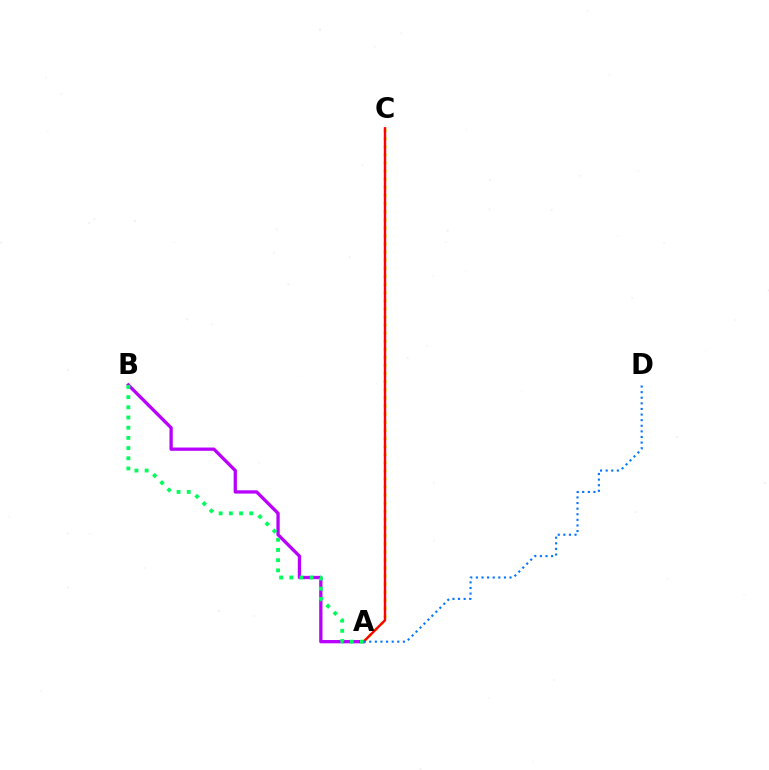{('A', 'B'): [{'color': '#b900ff', 'line_style': 'solid', 'thickness': 2.37}, {'color': '#00ff5c', 'line_style': 'dotted', 'thickness': 2.77}], ('A', 'C'): [{'color': '#d1ff00', 'line_style': 'dotted', 'thickness': 2.2}, {'color': '#ff0000', 'line_style': 'solid', 'thickness': 1.72}], ('A', 'D'): [{'color': '#0074ff', 'line_style': 'dotted', 'thickness': 1.52}]}